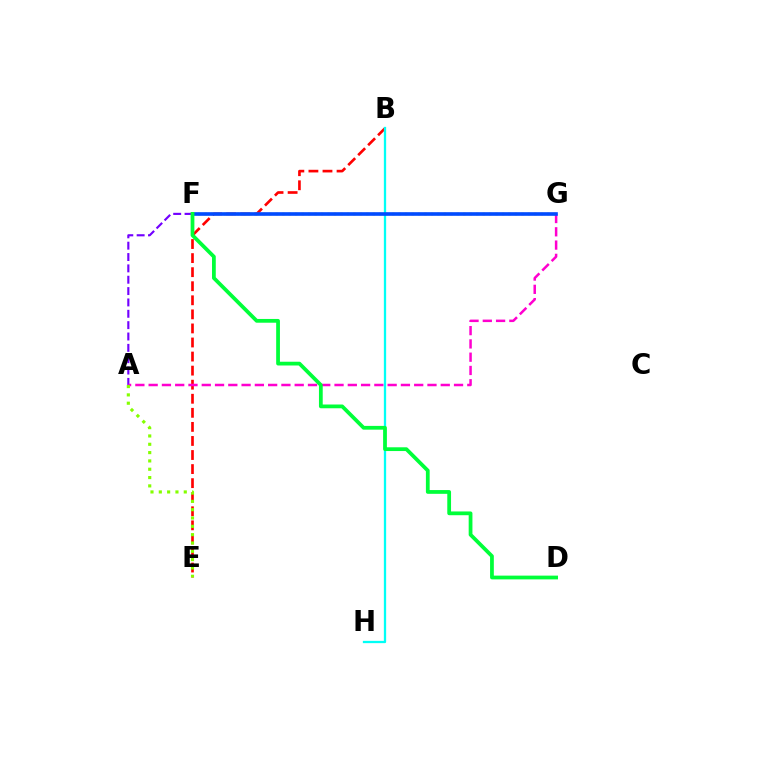{('A', 'F'): [{'color': '#7200ff', 'line_style': 'dashed', 'thickness': 1.54}], ('B', 'E'): [{'color': '#ff0000', 'line_style': 'dashed', 'thickness': 1.91}], ('A', 'G'): [{'color': '#ff00cf', 'line_style': 'dashed', 'thickness': 1.8}], ('B', 'H'): [{'color': '#00fff6', 'line_style': 'solid', 'thickness': 1.65}], ('F', 'G'): [{'color': '#ffbd00', 'line_style': 'dotted', 'thickness': 1.76}, {'color': '#004bff', 'line_style': 'solid', 'thickness': 2.62}], ('A', 'E'): [{'color': '#84ff00', 'line_style': 'dotted', 'thickness': 2.26}], ('D', 'F'): [{'color': '#00ff39', 'line_style': 'solid', 'thickness': 2.71}]}